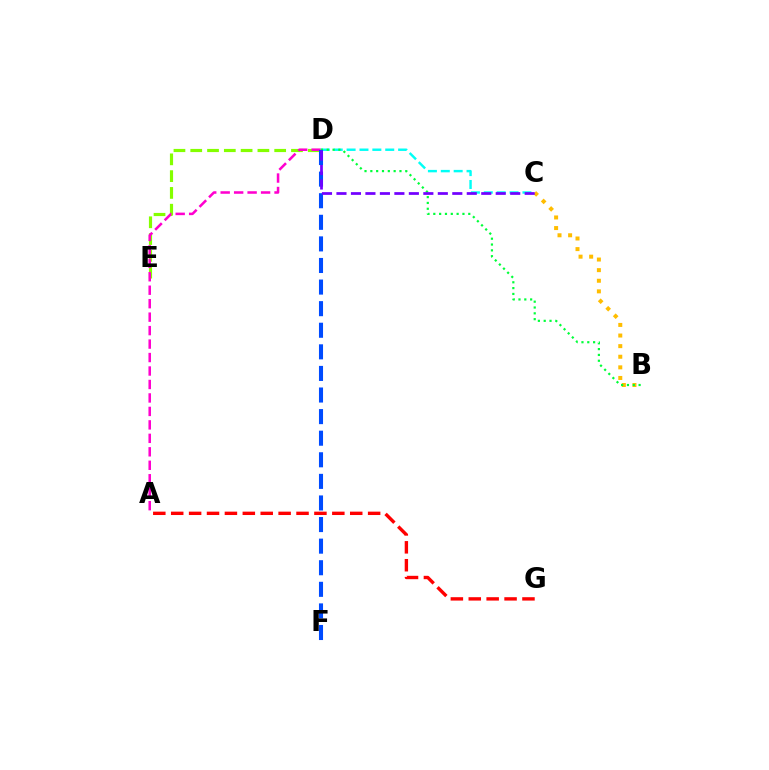{('D', 'E'): [{'color': '#84ff00', 'line_style': 'dashed', 'thickness': 2.28}], ('B', 'C'): [{'color': '#ffbd00', 'line_style': 'dotted', 'thickness': 2.88}], ('A', 'G'): [{'color': '#ff0000', 'line_style': 'dashed', 'thickness': 2.43}], ('A', 'D'): [{'color': '#ff00cf', 'line_style': 'dashed', 'thickness': 1.83}], ('C', 'D'): [{'color': '#00fff6', 'line_style': 'dashed', 'thickness': 1.75}, {'color': '#7200ff', 'line_style': 'dashed', 'thickness': 1.97}], ('B', 'D'): [{'color': '#00ff39', 'line_style': 'dotted', 'thickness': 1.58}], ('D', 'F'): [{'color': '#004bff', 'line_style': 'dashed', 'thickness': 2.93}]}